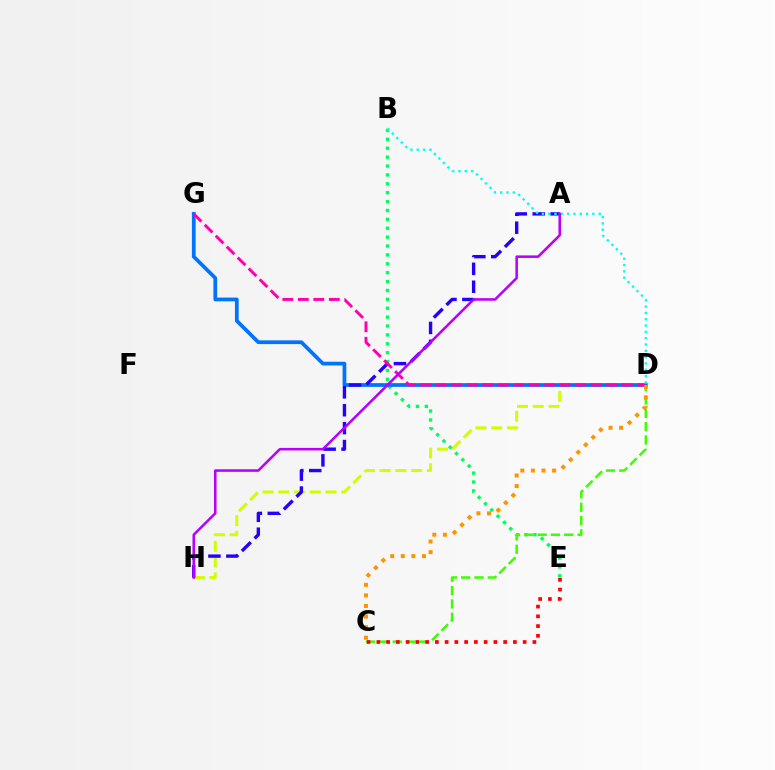{('D', 'H'): [{'color': '#d1ff00', 'line_style': 'dashed', 'thickness': 2.14}], ('B', 'E'): [{'color': '#00ff5c', 'line_style': 'dotted', 'thickness': 2.41}], ('C', 'D'): [{'color': '#3dff00', 'line_style': 'dashed', 'thickness': 1.81}, {'color': '#ff9400', 'line_style': 'dotted', 'thickness': 2.88}], ('D', 'G'): [{'color': '#0074ff', 'line_style': 'solid', 'thickness': 2.69}, {'color': '#ff00ac', 'line_style': 'dashed', 'thickness': 2.1}], ('A', 'H'): [{'color': '#2500ff', 'line_style': 'dashed', 'thickness': 2.43}, {'color': '#b900ff', 'line_style': 'solid', 'thickness': 1.84}], ('B', 'D'): [{'color': '#00fff6', 'line_style': 'dotted', 'thickness': 1.72}], ('C', 'E'): [{'color': '#ff0000', 'line_style': 'dotted', 'thickness': 2.65}]}